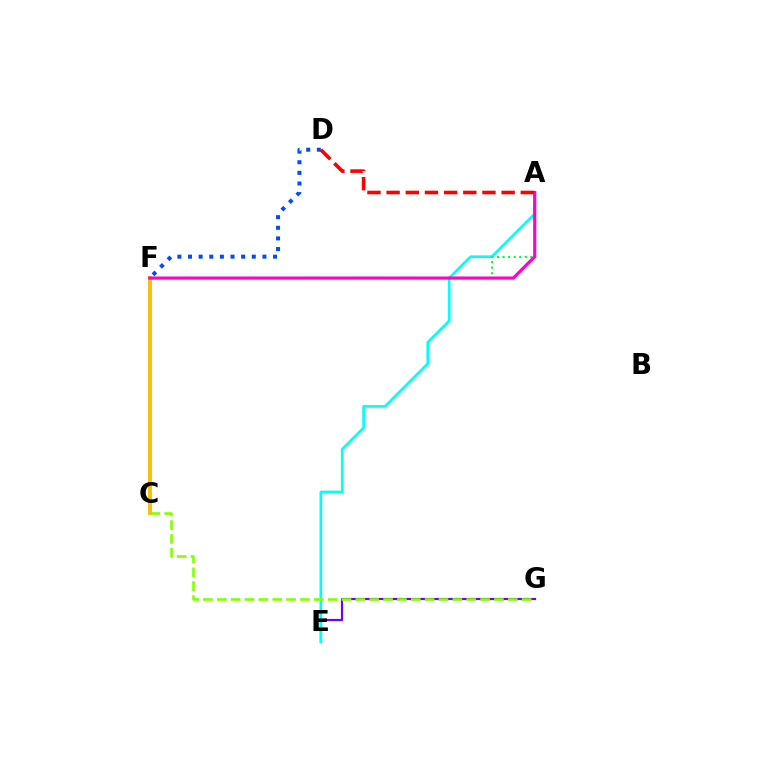{('D', 'F'): [{'color': '#004bff', 'line_style': 'dotted', 'thickness': 2.89}], ('E', 'G'): [{'color': '#7200ff', 'line_style': 'solid', 'thickness': 1.58}], ('A', 'E'): [{'color': '#00fff6', 'line_style': 'solid', 'thickness': 1.91}], ('A', 'F'): [{'color': '#00ff39', 'line_style': 'dotted', 'thickness': 1.51}, {'color': '#ff00cf', 'line_style': 'solid', 'thickness': 2.27}], ('C', 'F'): [{'color': '#ffbd00', 'line_style': 'solid', 'thickness': 2.79}], ('A', 'D'): [{'color': '#ff0000', 'line_style': 'dashed', 'thickness': 2.6}], ('C', 'G'): [{'color': '#84ff00', 'line_style': 'dashed', 'thickness': 1.88}]}